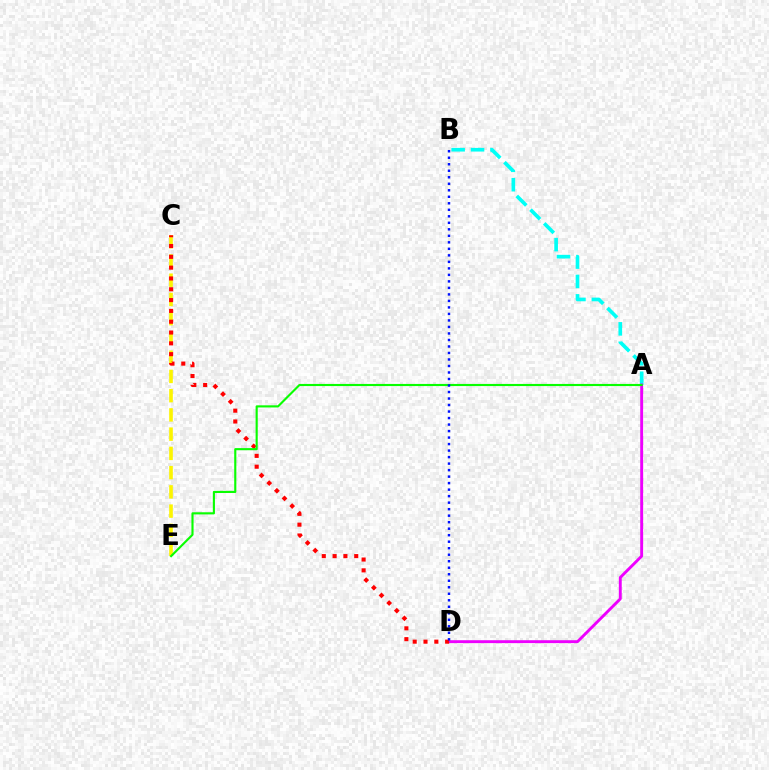{('A', 'B'): [{'color': '#00fff6', 'line_style': 'dashed', 'thickness': 2.64}], ('C', 'E'): [{'color': '#fcf500', 'line_style': 'dashed', 'thickness': 2.61}], ('A', 'D'): [{'color': '#ee00ff', 'line_style': 'solid', 'thickness': 2.09}], ('C', 'D'): [{'color': '#ff0000', 'line_style': 'dotted', 'thickness': 2.94}], ('A', 'E'): [{'color': '#08ff00', 'line_style': 'solid', 'thickness': 1.53}], ('B', 'D'): [{'color': '#0010ff', 'line_style': 'dotted', 'thickness': 1.77}]}